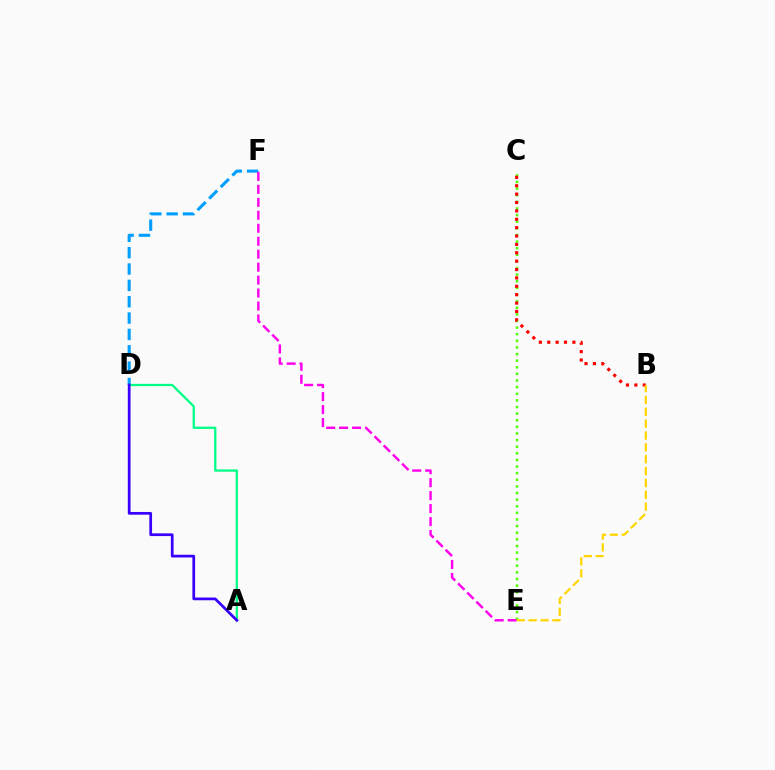{('C', 'E'): [{'color': '#4fff00', 'line_style': 'dotted', 'thickness': 1.8}], ('B', 'C'): [{'color': '#ff0000', 'line_style': 'dotted', 'thickness': 2.28}], ('D', 'F'): [{'color': '#009eff', 'line_style': 'dashed', 'thickness': 2.22}], ('E', 'F'): [{'color': '#ff00ed', 'line_style': 'dashed', 'thickness': 1.76}], ('A', 'D'): [{'color': '#00ff86', 'line_style': 'solid', 'thickness': 1.64}, {'color': '#3700ff', 'line_style': 'solid', 'thickness': 1.96}], ('B', 'E'): [{'color': '#ffd500', 'line_style': 'dashed', 'thickness': 1.61}]}